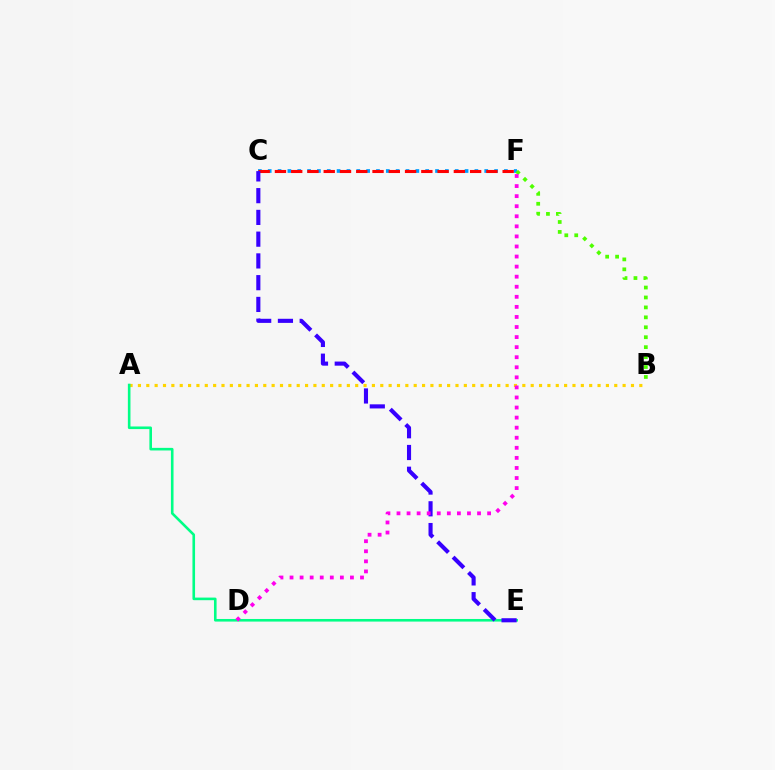{('C', 'F'): [{'color': '#009eff', 'line_style': 'dotted', 'thickness': 2.67}, {'color': '#ff0000', 'line_style': 'dashed', 'thickness': 2.21}], ('A', 'B'): [{'color': '#ffd500', 'line_style': 'dotted', 'thickness': 2.27}], ('B', 'F'): [{'color': '#4fff00', 'line_style': 'dotted', 'thickness': 2.7}], ('A', 'E'): [{'color': '#00ff86', 'line_style': 'solid', 'thickness': 1.88}], ('C', 'E'): [{'color': '#3700ff', 'line_style': 'dashed', 'thickness': 2.96}], ('D', 'F'): [{'color': '#ff00ed', 'line_style': 'dotted', 'thickness': 2.74}]}